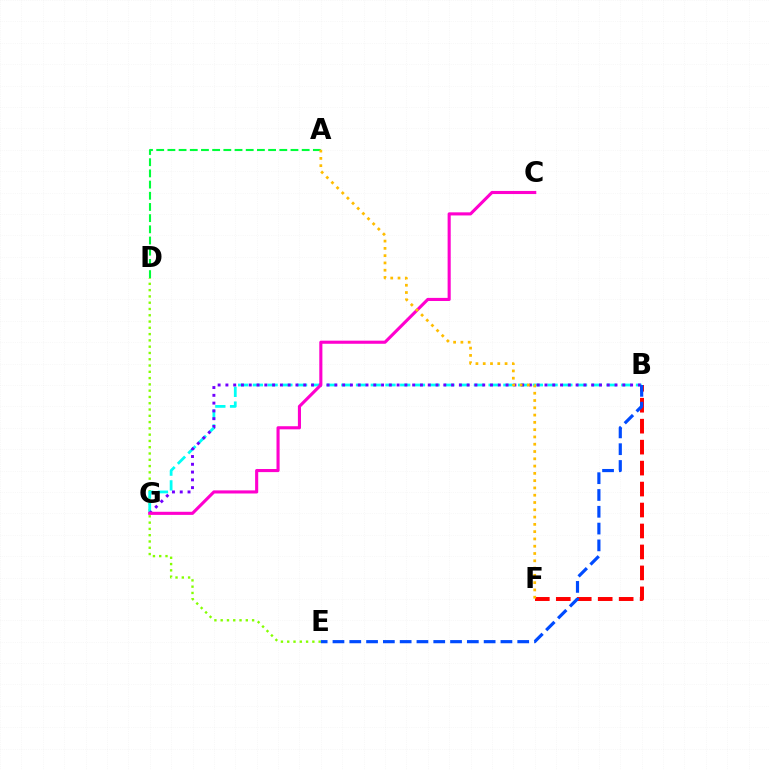{('D', 'E'): [{'color': '#84ff00', 'line_style': 'dotted', 'thickness': 1.71}], ('B', 'G'): [{'color': '#00fff6', 'line_style': 'dashed', 'thickness': 2.0}, {'color': '#7200ff', 'line_style': 'dotted', 'thickness': 2.11}], ('B', 'F'): [{'color': '#ff0000', 'line_style': 'dashed', 'thickness': 2.85}], ('C', 'G'): [{'color': '#ff00cf', 'line_style': 'solid', 'thickness': 2.24}], ('A', 'D'): [{'color': '#00ff39', 'line_style': 'dashed', 'thickness': 1.52}], ('A', 'F'): [{'color': '#ffbd00', 'line_style': 'dotted', 'thickness': 1.98}], ('B', 'E'): [{'color': '#004bff', 'line_style': 'dashed', 'thickness': 2.28}]}